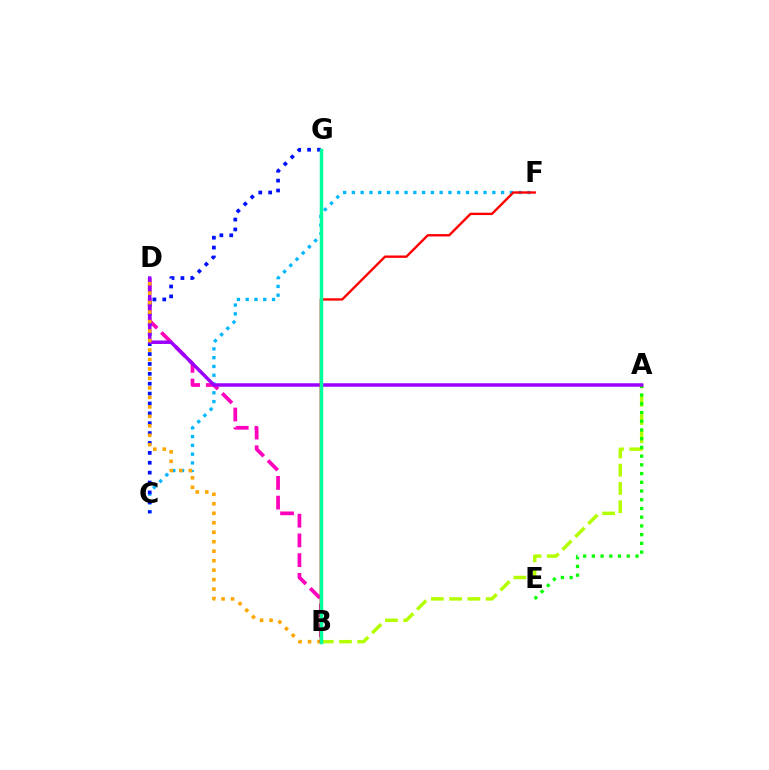{('B', 'D'): [{'color': '#ff00bd', 'line_style': 'dashed', 'thickness': 2.68}, {'color': '#ffa500', 'line_style': 'dotted', 'thickness': 2.57}], ('A', 'B'): [{'color': '#b3ff00', 'line_style': 'dashed', 'thickness': 2.48}], ('A', 'E'): [{'color': '#08ff00', 'line_style': 'dotted', 'thickness': 2.37}], ('C', 'F'): [{'color': '#00b5ff', 'line_style': 'dotted', 'thickness': 2.38}], ('C', 'G'): [{'color': '#0010ff', 'line_style': 'dotted', 'thickness': 2.68}], ('A', 'D'): [{'color': '#9b00ff', 'line_style': 'solid', 'thickness': 2.51}], ('B', 'F'): [{'color': '#ff0000', 'line_style': 'solid', 'thickness': 1.7}], ('B', 'G'): [{'color': '#00ff9d', 'line_style': 'solid', 'thickness': 2.5}]}